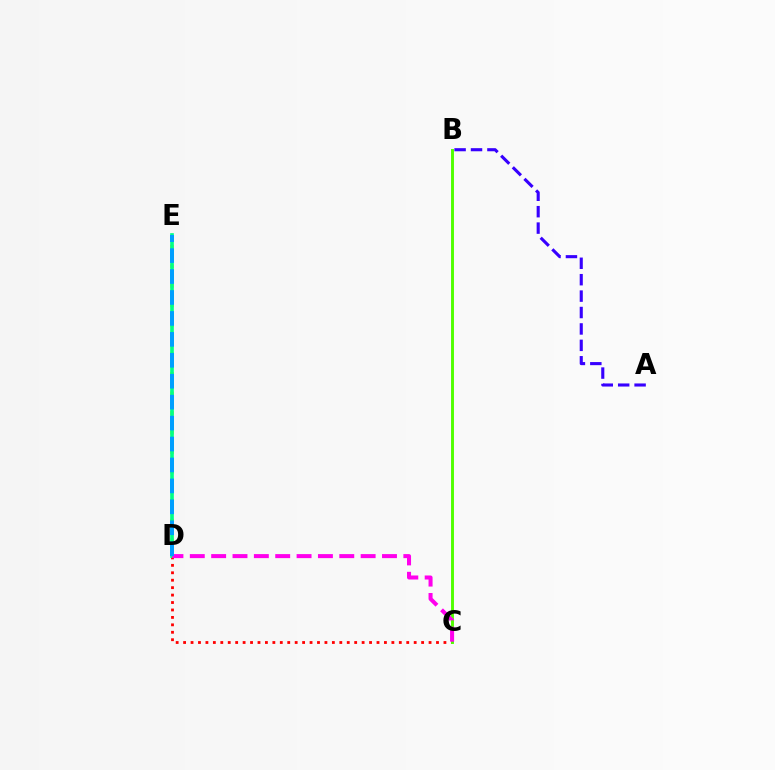{('D', 'E'): [{'color': '#ffd500', 'line_style': 'dotted', 'thickness': 2.66}, {'color': '#00ff86', 'line_style': 'solid', 'thickness': 2.64}, {'color': '#009eff', 'line_style': 'dashed', 'thickness': 2.84}], ('C', 'D'): [{'color': '#ff0000', 'line_style': 'dotted', 'thickness': 2.02}, {'color': '#ff00ed', 'line_style': 'dashed', 'thickness': 2.9}], ('B', 'C'): [{'color': '#4fff00', 'line_style': 'solid', 'thickness': 2.1}], ('A', 'B'): [{'color': '#3700ff', 'line_style': 'dashed', 'thickness': 2.23}]}